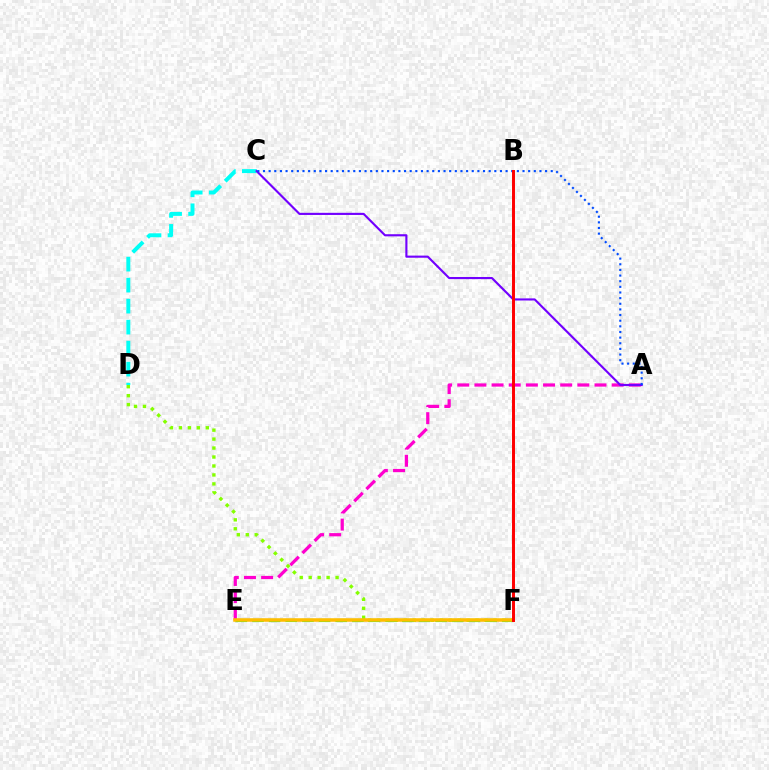{('C', 'D'): [{'color': '#00fff6', 'line_style': 'dashed', 'thickness': 2.85}], ('A', 'E'): [{'color': '#ff00cf', 'line_style': 'dashed', 'thickness': 2.33}], ('D', 'F'): [{'color': '#84ff00', 'line_style': 'dotted', 'thickness': 2.43}], ('E', 'F'): [{'color': '#00ff39', 'line_style': 'dashed', 'thickness': 2.26}, {'color': '#ffbd00', 'line_style': 'solid', 'thickness': 2.55}], ('A', 'C'): [{'color': '#7200ff', 'line_style': 'solid', 'thickness': 1.54}, {'color': '#004bff', 'line_style': 'dotted', 'thickness': 1.53}], ('B', 'F'): [{'color': '#ff0000', 'line_style': 'solid', 'thickness': 2.13}]}